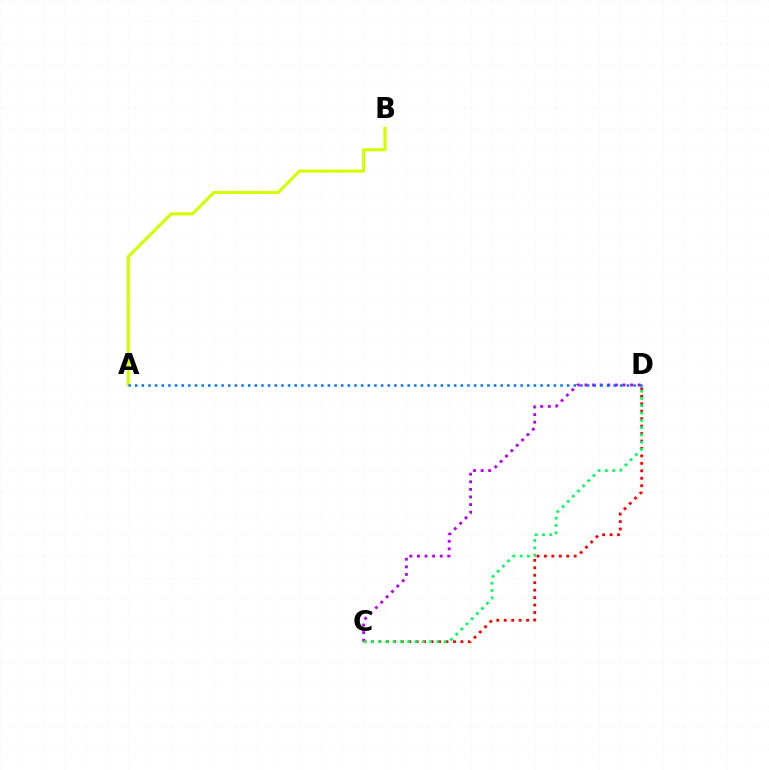{('C', 'D'): [{'color': '#b900ff', 'line_style': 'dotted', 'thickness': 2.06}, {'color': '#ff0000', 'line_style': 'dotted', 'thickness': 2.02}, {'color': '#00ff5c', 'line_style': 'dotted', 'thickness': 1.98}], ('A', 'B'): [{'color': '#d1ff00', 'line_style': 'solid', 'thickness': 2.22}], ('A', 'D'): [{'color': '#0074ff', 'line_style': 'dotted', 'thickness': 1.81}]}